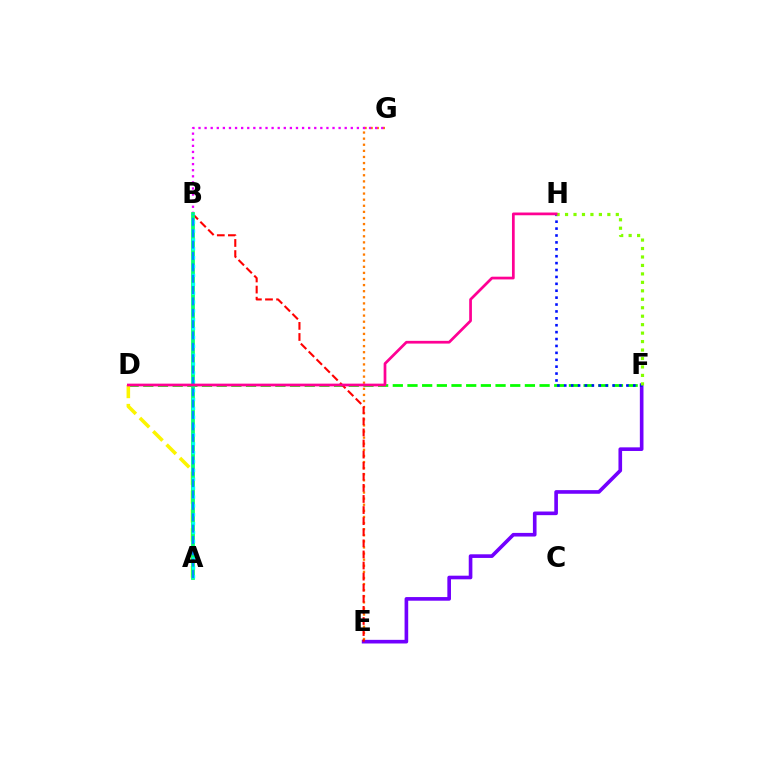{('D', 'F'): [{'color': '#08ff00', 'line_style': 'dashed', 'thickness': 1.99}], ('A', 'D'): [{'color': '#fcf500', 'line_style': 'dashed', 'thickness': 2.56}], ('E', 'F'): [{'color': '#7200ff', 'line_style': 'solid', 'thickness': 2.62}], ('E', 'G'): [{'color': '#ff7c00', 'line_style': 'dotted', 'thickness': 1.66}], ('F', 'H'): [{'color': '#0010ff', 'line_style': 'dotted', 'thickness': 1.88}, {'color': '#84ff00', 'line_style': 'dotted', 'thickness': 2.3}], ('B', 'E'): [{'color': '#ff0000', 'line_style': 'dashed', 'thickness': 1.51}], ('B', 'G'): [{'color': '#ee00ff', 'line_style': 'dotted', 'thickness': 1.65}], ('A', 'B'): [{'color': '#00ff74', 'line_style': 'solid', 'thickness': 2.7}, {'color': '#00fff6', 'line_style': 'dotted', 'thickness': 2.41}, {'color': '#008cff', 'line_style': 'dashed', 'thickness': 1.54}], ('D', 'H'): [{'color': '#ff0094', 'line_style': 'solid', 'thickness': 1.97}]}